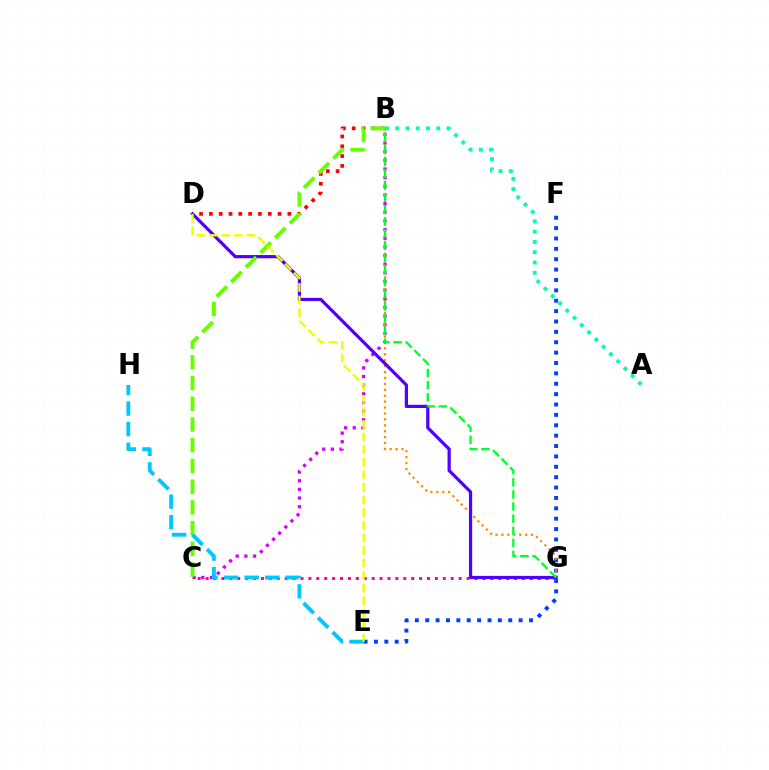{('B', 'C'): [{'color': '#d600ff', 'line_style': 'dotted', 'thickness': 2.35}, {'color': '#66ff00', 'line_style': 'dashed', 'thickness': 2.82}], ('E', 'F'): [{'color': '#003fff', 'line_style': 'dotted', 'thickness': 2.82}], ('C', 'G'): [{'color': '#ff00a0', 'line_style': 'dotted', 'thickness': 2.15}], ('A', 'B'): [{'color': '#00ffaf', 'line_style': 'dotted', 'thickness': 2.79}], ('B', 'G'): [{'color': '#ff8800', 'line_style': 'dotted', 'thickness': 1.61}, {'color': '#00ff27', 'line_style': 'dashed', 'thickness': 1.65}], ('B', 'D'): [{'color': '#ff0000', 'line_style': 'dotted', 'thickness': 2.67}], ('D', 'G'): [{'color': '#4f00ff', 'line_style': 'solid', 'thickness': 2.32}], ('E', 'H'): [{'color': '#00c7ff', 'line_style': 'dashed', 'thickness': 2.79}], ('D', 'E'): [{'color': '#eeff00', 'line_style': 'dashed', 'thickness': 1.71}]}